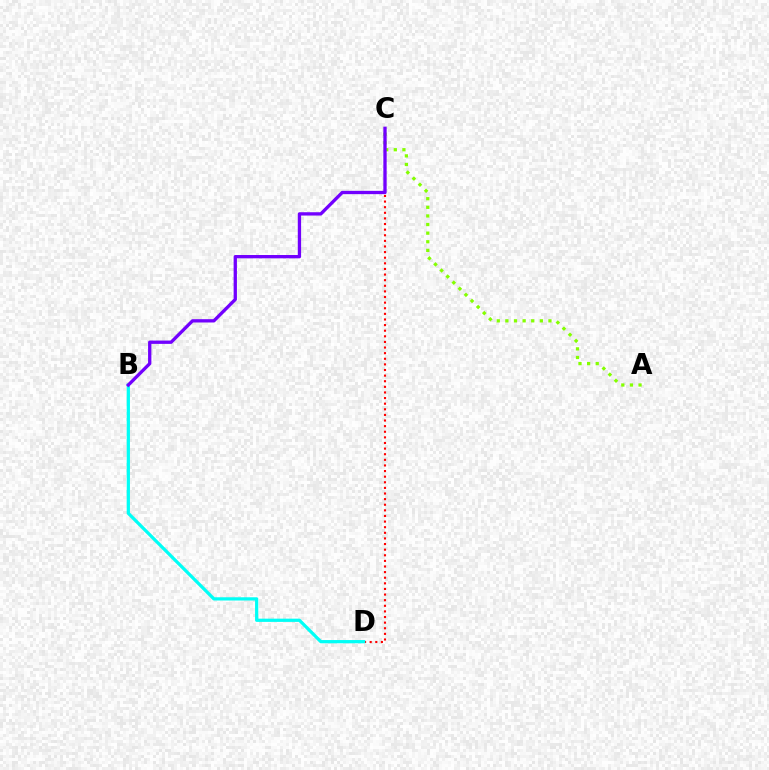{('C', 'D'): [{'color': '#ff0000', 'line_style': 'dotted', 'thickness': 1.53}], ('A', 'C'): [{'color': '#84ff00', 'line_style': 'dotted', 'thickness': 2.34}], ('B', 'D'): [{'color': '#00fff6', 'line_style': 'solid', 'thickness': 2.33}], ('B', 'C'): [{'color': '#7200ff', 'line_style': 'solid', 'thickness': 2.38}]}